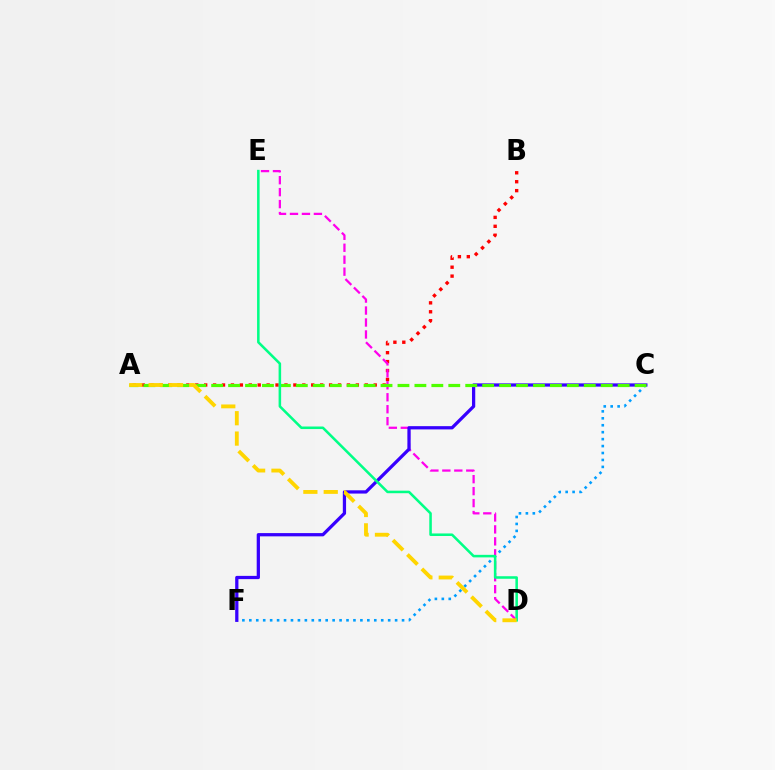{('A', 'B'): [{'color': '#ff0000', 'line_style': 'dotted', 'thickness': 2.42}], ('D', 'E'): [{'color': '#ff00ed', 'line_style': 'dashed', 'thickness': 1.62}, {'color': '#00ff86', 'line_style': 'solid', 'thickness': 1.83}], ('C', 'F'): [{'color': '#009eff', 'line_style': 'dotted', 'thickness': 1.89}, {'color': '#3700ff', 'line_style': 'solid', 'thickness': 2.34}], ('A', 'C'): [{'color': '#4fff00', 'line_style': 'dashed', 'thickness': 2.3}], ('A', 'D'): [{'color': '#ffd500', 'line_style': 'dashed', 'thickness': 2.77}]}